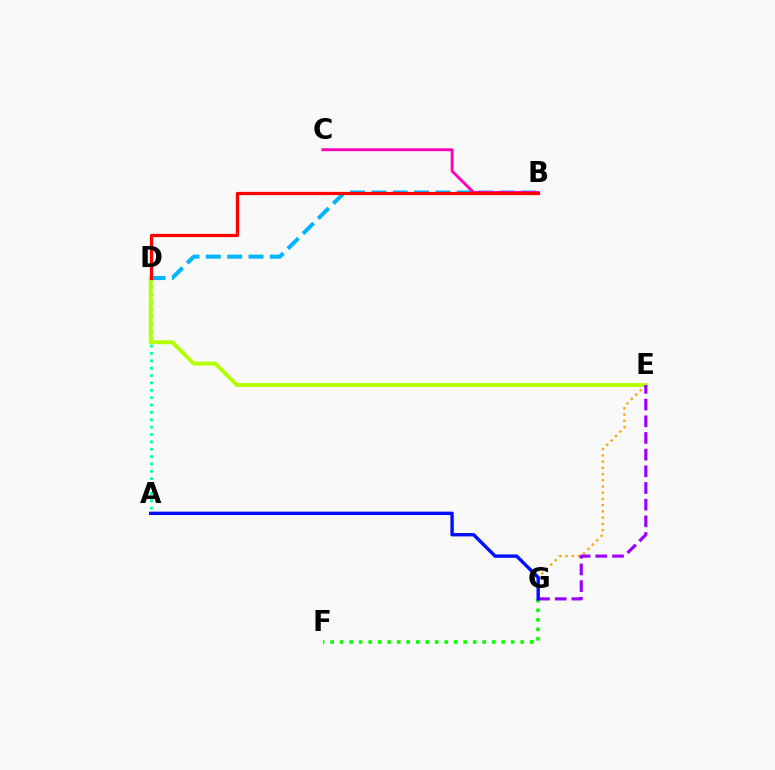{('B', 'D'): [{'color': '#00b5ff', 'line_style': 'dashed', 'thickness': 2.9}, {'color': '#ff0000', 'line_style': 'solid', 'thickness': 2.31}], ('A', 'D'): [{'color': '#00ff9d', 'line_style': 'dotted', 'thickness': 2.0}], ('E', 'G'): [{'color': '#ffa500', 'line_style': 'dotted', 'thickness': 1.69}, {'color': '#9b00ff', 'line_style': 'dashed', 'thickness': 2.27}], ('D', 'E'): [{'color': '#b3ff00', 'line_style': 'solid', 'thickness': 2.81}], ('F', 'G'): [{'color': '#08ff00', 'line_style': 'dotted', 'thickness': 2.58}], ('B', 'C'): [{'color': '#ff00bd', 'line_style': 'solid', 'thickness': 2.08}], ('A', 'G'): [{'color': '#0010ff', 'line_style': 'solid', 'thickness': 2.44}]}